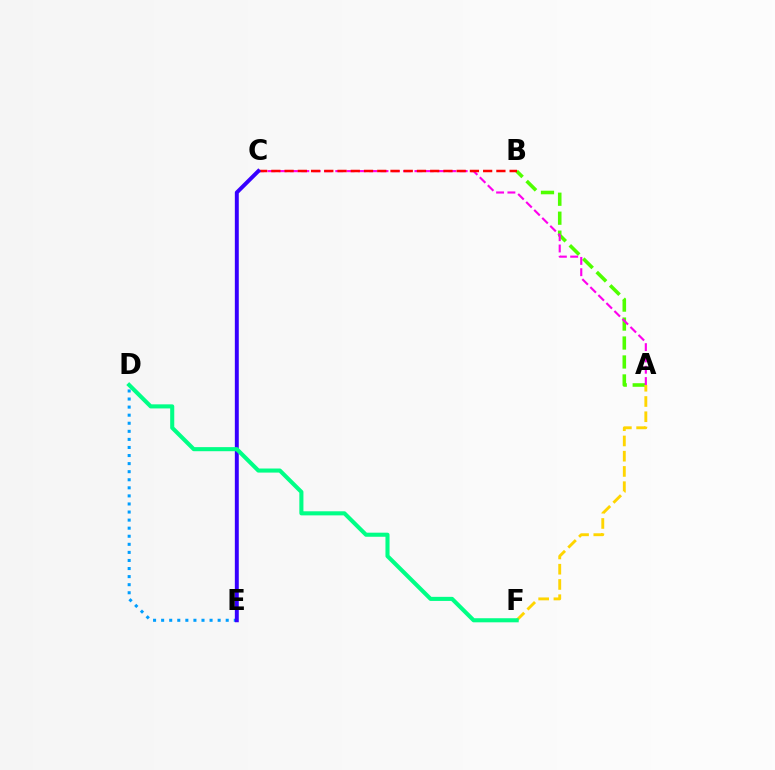{('D', 'E'): [{'color': '#009eff', 'line_style': 'dotted', 'thickness': 2.19}], ('A', 'B'): [{'color': '#4fff00', 'line_style': 'dashed', 'thickness': 2.58}], ('A', 'C'): [{'color': '#ff00ed', 'line_style': 'dashed', 'thickness': 1.54}], ('B', 'C'): [{'color': '#ff0000', 'line_style': 'dashed', 'thickness': 1.8}], ('C', 'E'): [{'color': '#3700ff', 'line_style': 'solid', 'thickness': 2.83}], ('A', 'F'): [{'color': '#ffd500', 'line_style': 'dashed', 'thickness': 2.07}], ('D', 'F'): [{'color': '#00ff86', 'line_style': 'solid', 'thickness': 2.94}]}